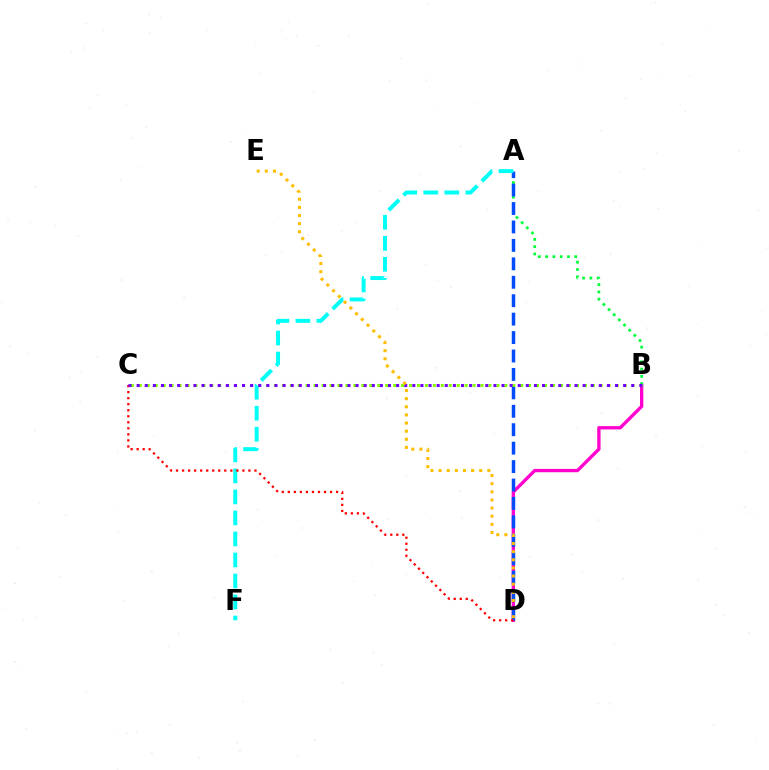{('B', 'D'): [{'color': '#ff00cf', 'line_style': 'solid', 'thickness': 2.39}], ('A', 'B'): [{'color': '#00ff39', 'line_style': 'dotted', 'thickness': 1.98}], ('A', 'D'): [{'color': '#004bff', 'line_style': 'dashed', 'thickness': 2.5}], ('A', 'F'): [{'color': '#00fff6', 'line_style': 'dashed', 'thickness': 2.85}], ('B', 'C'): [{'color': '#84ff00', 'line_style': 'dotted', 'thickness': 2.16}, {'color': '#7200ff', 'line_style': 'dotted', 'thickness': 2.2}], ('C', 'D'): [{'color': '#ff0000', 'line_style': 'dotted', 'thickness': 1.64}], ('D', 'E'): [{'color': '#ffbd00', 'line_style': 'dotted', 'thickness': 2.21}]}